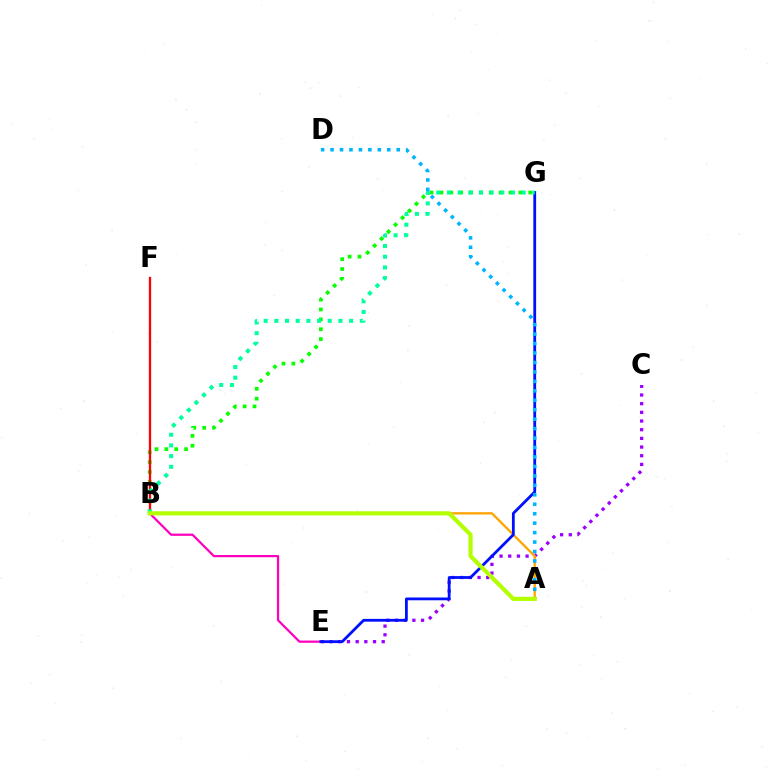{('C', 'E'): [{'color': '#9b00ff', 'line_style': 'dotted', 'thickness': 2.36}], ('B', 'E'): [{'color': '#ff00bd', 'line_style': 'solid', 'thickness': 1.61}], ('A', 'B'): [{'color': '#ffa500', 'line_style': 'solid', 'thickness': 1.66}, {'color': '#b3ff00', 'line_style': 'solid', 'thickness': 2.99}], ('B', 'G'): [{'color': '#08ff00', 'line_style': 'dotted', 'thickness': 2.68}, {'color': '#00ff9d', 'line_style': 'dotted', 'thickness': 2.9}], ('B', 'F'): [{'color': '#ff0000', 'line_style': 'solid', 'thickness': 1.65}], ('E', 'G'): [{'color': '#0010ff', 'line_style': 'solid', 'thickness': 2.01}], ('A', 'D'): [{'color': '#00b5ff', 'line_style': 'dotted', 'thickness': 2.57}]}